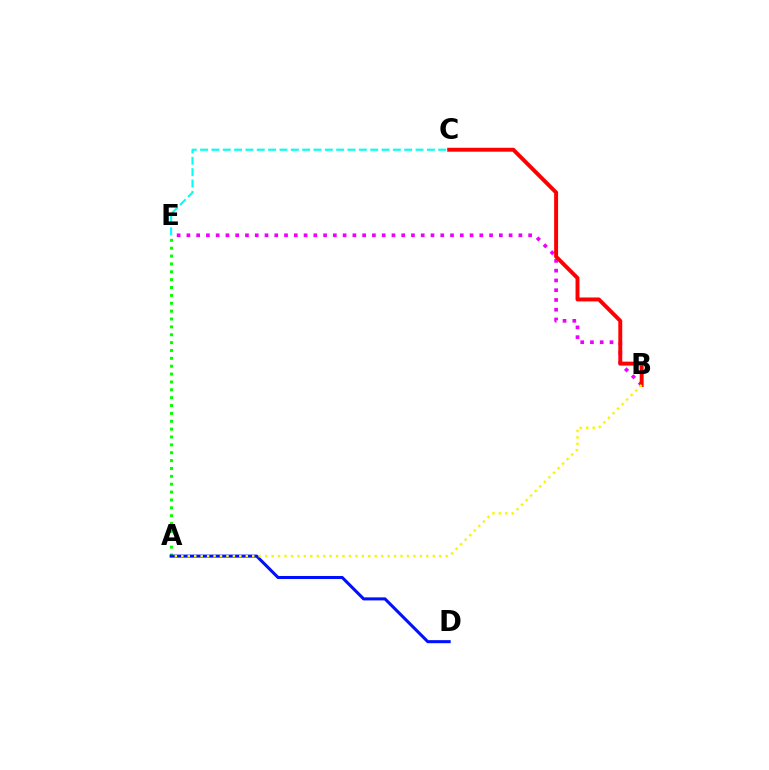{('A', 'E'): [{'color': '#08ff00', 'line_style': 'dotted', 'thickness': 2.14}], ('A', 'D'): [{'color': '#0010ff', 'line_style': 'solid', 'thickness': 2.19}], ('B', 'E'): [{'color': '#ee00ff', 'line_style': 'dotted', 'thickness': 2.65}], ('C', 'E'): [{'color': '#00fff6', 'line_style': 'dashed', 'thickness': 1.54}], ('B', 'C'): [{'color': '#ff0000', 'line_style': 'solid', 'thickness': 2.83}], ('A', 'B'): [{'color': '#fcf500', 'line_style': 'dotted', 'thickness': 1.75}]}